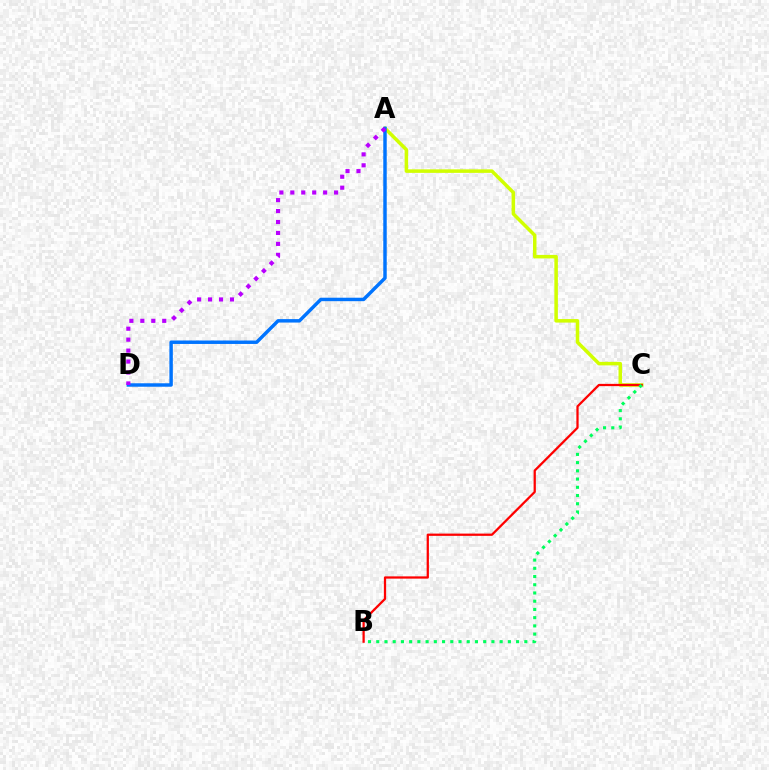{('A', 'C'): [{'color': '#d1ff00', 'line_style': 'solid', 'thickness': 2.53}], ('B', 'C'): [{'color': '#ff0000', 'line_style': 'solid', 'thickness': 1.62}, {'color': '#00ff5c', 'line_style': 'dotted', 'thickness': 2.24}], ('A', 'D'): [{'color': '#0074ff', 'line_style': 'solid', 'thickness': 2.49}, {'color': '#b900ff', 'line_style': 'dotted', 'thickness': 2.97}]}